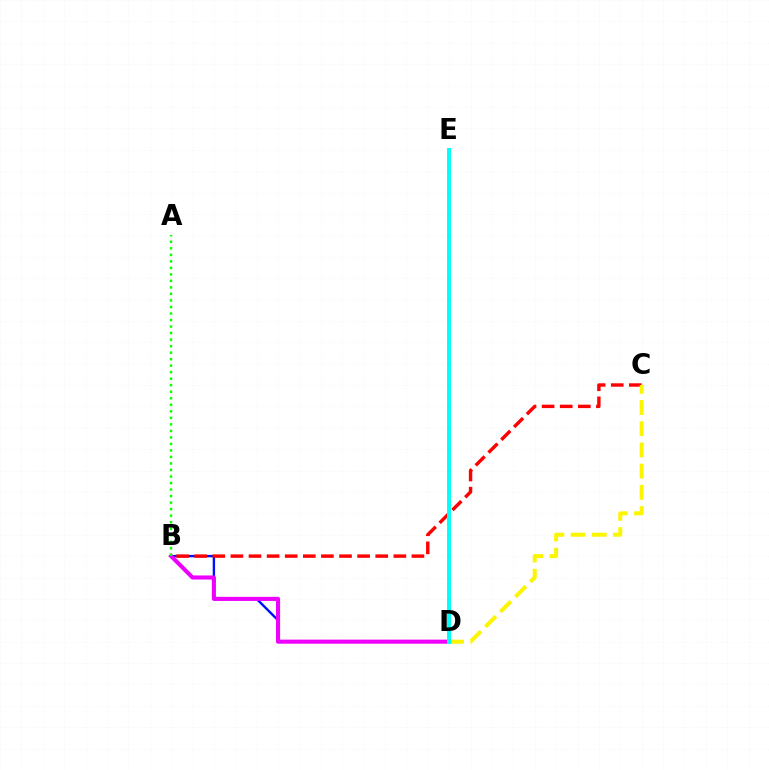{('B', 'D'): [{'color': '#0010ff', 'line_style': 'solid', 'thickness': 1.73}, {'color': '#ee00ff', 'line_style': 'solid', 'thickness': 2.95}], ('B', 'C'): [{'color': '#ff0000', 'line_style': 'dashed', 'thickness': 2.46}], ('C', 'D'): [{'color': '#fcf500', 'line_style': 'dashed', 'thickness': 2.88}], ('A', 'B'): [{'color': '#08ff00', 'line_style': 'dotted', 'thickness': 1.77}], ('D', 'E'): [{'color': '#00fff6', 'line_style': 'solid', 'thickness': 2.81}]}